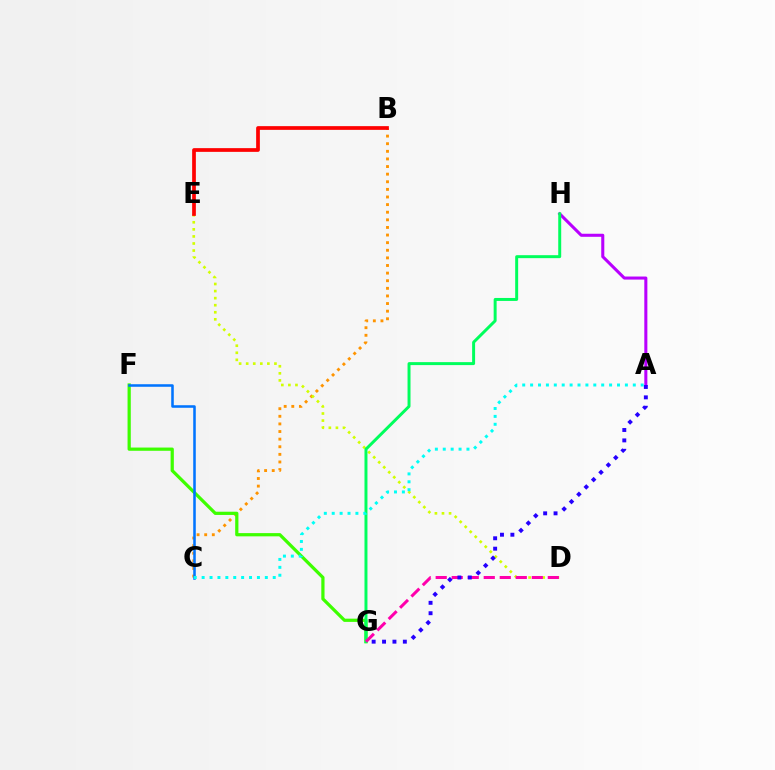{('B', 'C'): [{'color': '#ff9400', 'line_style': 'dotted', 'thickness': 2.07}], ('D', 'E'): [{'color': '#d1ff00', 'line_style': 'dotted', 'thickness': 1.92}], ('F', 'G'): [{'color': '#3dff00', 'line_style': 'solid', 'thickness': 2.32}], ('A', 'H'): [{'color': '#b900ff', 'line_style': 'solid', 'thickness': 2.2}], ('C', 'F'): [{'color': '#0074ff', 'line_style': 'solid', 'thickness': 1.83}], ('G', 'H'): [{'color': '#00ff5c', 'line_style': 'solid', 'thickness': 2.14}], ('D', 'G'): [{'color': '#ff00ac', 'line_style': 'dashed', 'thickness': 2.18}], ('B', 'E'): [{'color': '#ff0000', 'line_style': 'solid', 'thickness': 2.68}], ('A', 'G'): [{'color': '#2500ff', 'line_style': 'dotted', 'thickness': 2.83}], ('A', 'C'): [{'color': '#00fff6', 'line_style': 'dotted', 'thickness': 2.15}]}